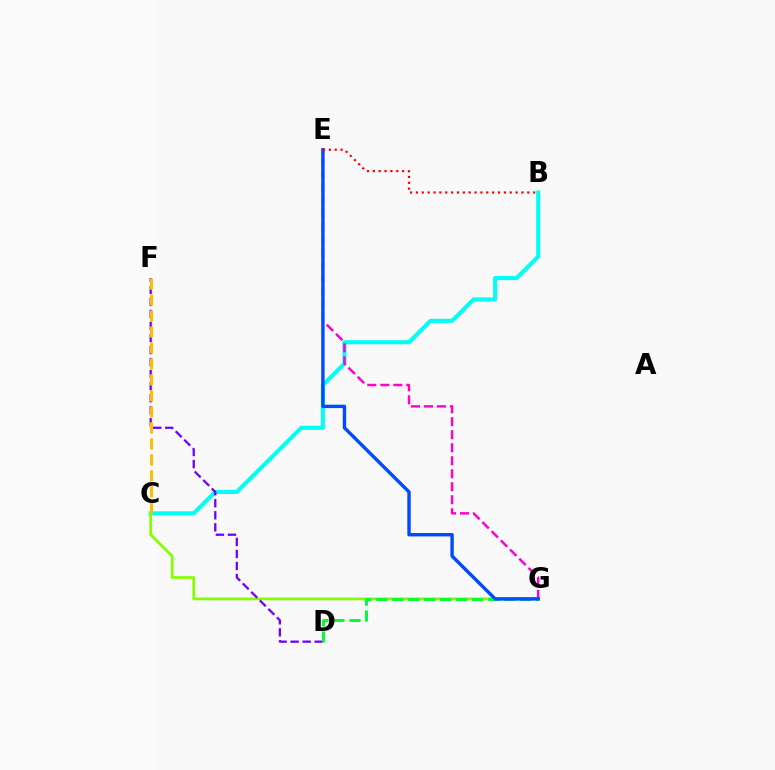{('B', 'C'): [{'color': '#00fff6', 'line_style': 'solid', 'thickness': 2.95}], ('C', 'G'): [{'color': '#84ff00', 'line_style': 'solid', 'thickness': 1.98}], ('D', 'F'): [{'color': '#7200ff', 'line_style': 'dashed', 'thickness': 1.64}], ('E', 'G'): [{'color': '#ff00cf', 'line_style': 'dashed', 'thickness': 1.77}, {'color': '#004bff', 'line_style': 'solid', 'thickness': 2.45}], ('D', 'G'): [{'color': '#00ff39', 'line_style': 'dashed', 'thickness': 2.17}], ('C', 'F'): [{'color': '#ffbd00', 'line_style': 'dashed', 'thickness': 2.17}], ('B', 'E'): [{'color': '#ff0000', 'line_style': 'dotted', 'thickness': 1.59}]}